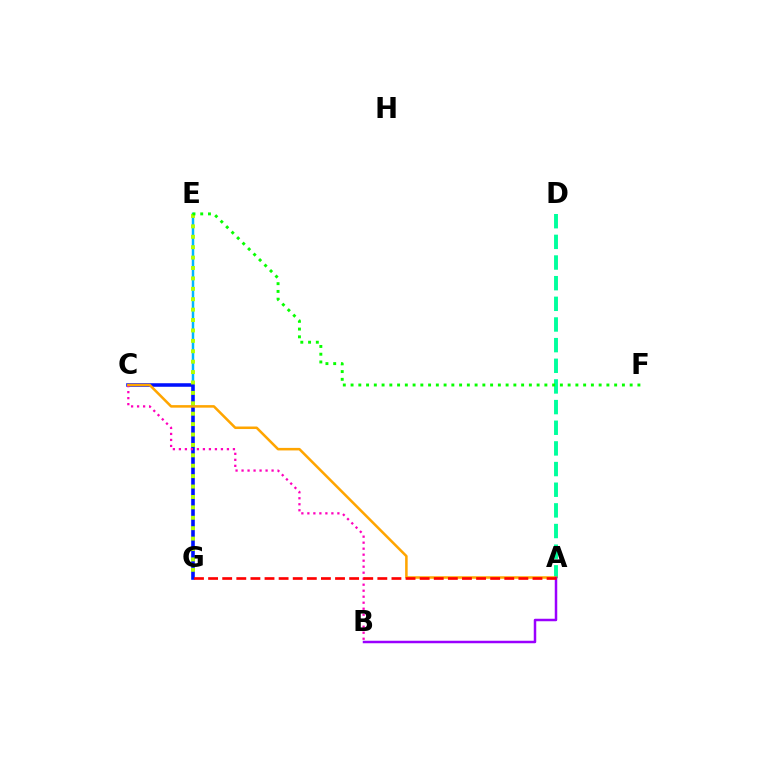{('A', 'D'): [{'color': '#00ff9d', 'line_style': 'dashed', 'thickness': 2.81}], ('E', 'G'): [{'color': '#00b5ff', 'line_style': 'solid', 'thickness': 1.79}, {'color': '#b3ff00', 'line_style': 'dotted', 'thickness': 2.83}], ('C', 'G'): [{'color': '#0010ff', 'line_style': 'solid', 'thickness': 2.55}], ('B', 'C'): [{'color': '#ff00bd', 'line_style': 'dotted', 'thickness': 1.63}], ('A', 'C'): [{'color': '#ffa500', 'line_style': 'solid', 'thickness': 1.82}], ('A', 'B'): [{'color': '#9b00ff', 'line_style': 'solid', 'thickness': 1.79}], ('A', 'G'): [{'color': '#ff0000', 'line_style': 'dashed', 'thickness': 1.92}], ('E', 'F'): [{'color': '#08ff00', 'line_style': 'dotted', 'thickness': 2.11}]}